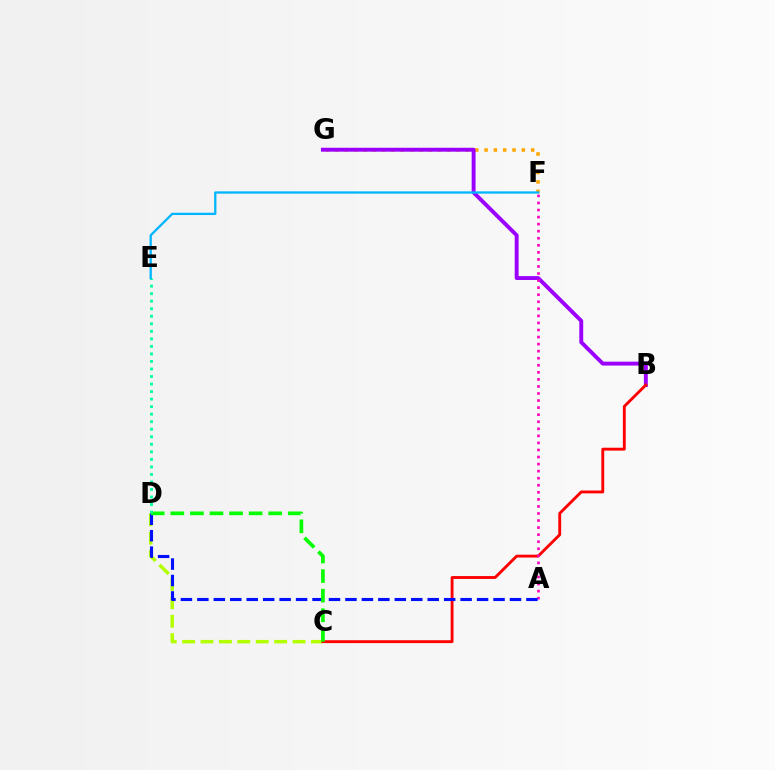{('F', 'G'): [{'color': '#ffa500', 'line_style': 'dotted', 'thickness': 2.53}], ('C', 'D'): [{'color': '#b3ff00', 'line_style': 'dashed', 'thickness': 2.5}, {'color': '#08ff00', 'line_style': 'dashed', 'thickness': 2.66}], ('B', 'G'): [{'color': '#9b00ff', 'line_style': 'solid', 'thickness': 2.81}], ('B', 'C'): [{'color': '#ff0000', 'line_style': 'solid', 'thickness': 2.07}], ('A', 'F'): [{'color': '#ff00bd', 'line_style': 'dotted', 'thickness': 1.92}], ('A', 'D'): [{'color': '#0010ff', 'line_style': 'dashed', 'thickness': 2.24}], ('D', 'E'): [{'color': '#00ff9d', 'line_style': 'dotted', 'thickness': 2.05}], ('E', 'F'): [{'color': '#00b5ff', 'line_style': 'solid', 'thickness': 1.64}]}